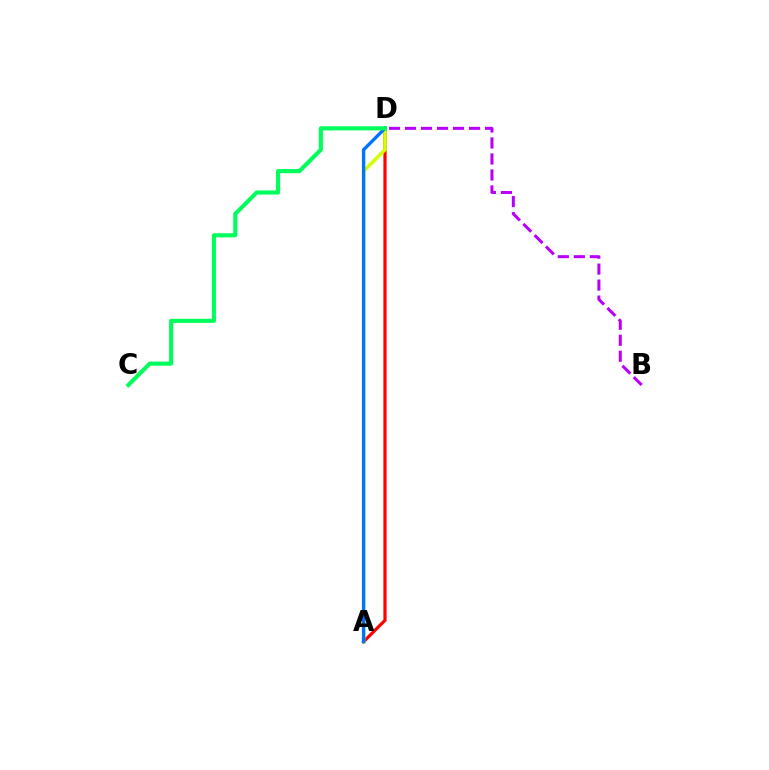{('A', 'D'): [{'color': '#ff0000', 'line_style': 'solid', 'thickness': 2.32}, {'color': '#d1ff00', 'line_style': 'solid', 'thickness': 2.52}, {'color': '#0074ff', 'line_style': 'solid', 'thickness': 2.42}], ('B', 'D'): [{'color': '#b900ff', 'line_style': 'dashed', 'thickness': 2.17}], ('C', 'D'): [{'color': '#00ff5c', 'line_style': 'solid', 'thickness': 2.96}]}